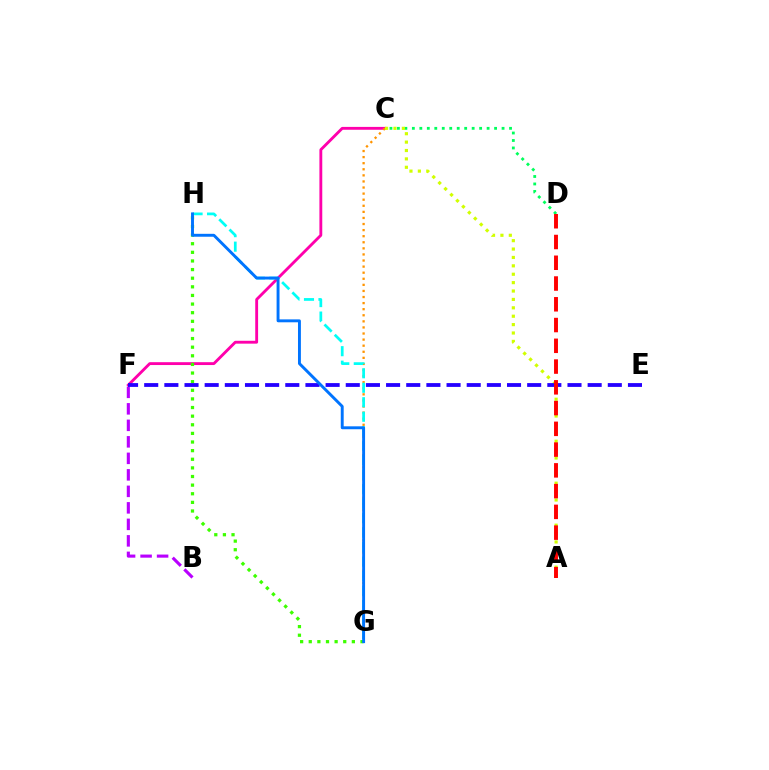{('B', 'F'): [{'color': '#b900ff', 'line_style': 'dashed', 'thickness': 2.24}], ('C', 'F'): [{'color': '#ff00ac', 'line_style': 'solid', 'thickness': 2.06}], ('C', 'G'): [{'color': '#ff9400', 'line_style': 'dotted', 'thickness': 1.65}], ('C', 'D'): [{'color': '#00ff5c', 'line_style': 'dotted', 'thickness': 2.03}], ('A', 'C'): [{'color': '#d1ff00', 'line_style': 'dotted', 'thickness': 2.28}], ('G', 'H'): [{'color': '#3dff00', 'line_style': 'dotted', 'thickness': 2.34}, {'color': '#00fff6', 'line_style': 'dashed', 'thickness': 1.97}, {'color': '#0074ff', 'line_style': 'solid', 'thickness': 2.1}], ('E', 'F'): [{'color': '#2500ff', 'line_style': 'dashed', 'thickness': 2.74}], ('A', 'D'): [{'color': '#ff0000', 'line_style': 'dashed', 'thickness': 2.82}]}